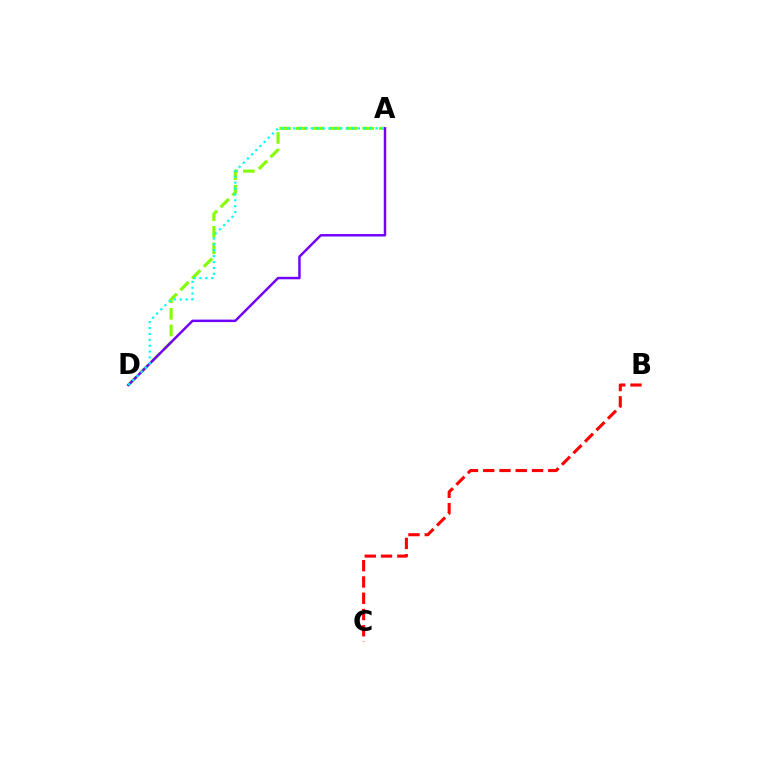{('A', 'D'): [{'color': '#84ff00', 'line_style': 'dashed', 'thickness': 2.26}, {'color': '#7200ff', 'line_style': 'solid', 'thickness': 1.77}, {'color': '#00fff6', 'line_style': 'dotted', 'thickness': 1.6}], ('B', 'C'): [{'color': '#ff0000', 'line_style': 'dashed', 'thickness': 2.21}]}